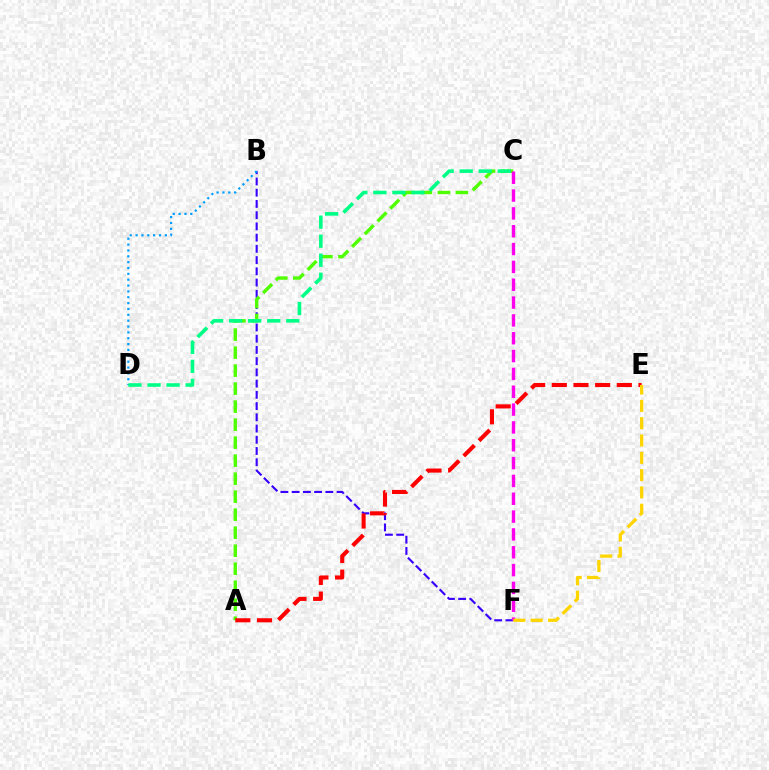{('B', 'F'): [{'color': '#3700ff', 'line_style': 'dashed', 'thickness': 1.53}], ('A', 'C'): [{'color': '#4fff00', 'line_style': 'dashed', 'thickness': 2.45}], ('B', 'D'): [{'color': '#009eff', 'line_style': 'dotted', 'thickness': 1.59}], ('C', 'D'): [{'color': '#00ff86', 'line_style': 'dashed', 'thickness': 2.59}], ('A', 'E'): [{'color': '#ff0000', 'line_style': 'dashed', 'thickness': 2.94}], ('C', 'F'): [{'color': '#ff00ed', 'line_style': 'dashed', 'thickness': 2.42}], ('E', 'F'): [{'color': '#ffd500', 'line_style': 'dashed', 'thickness': 2.35}]}